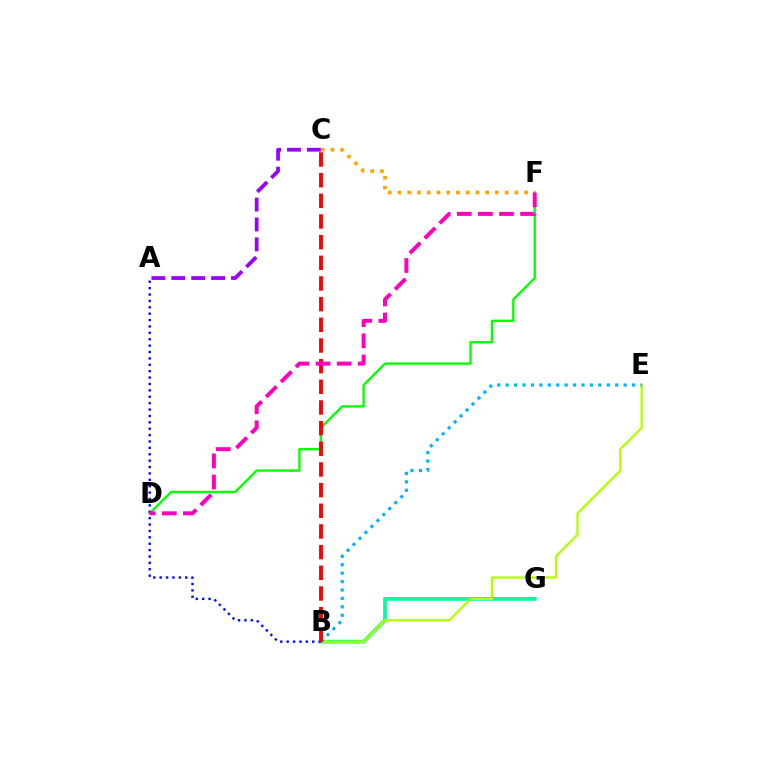{('B', 'G'): [{'color': '#00ff9d', 'line_style': 'solid', 'thickness': 2.73}], ('C', 'F'): [{'color': '#ffa500', 'line_style': 'dotted', 'thickness': 2.65}], ('B', 'E'): [{'color': '#b3ff00', 'line_style': 'solid', 'thickness': 1.66}, {'color': '#00b5ff', 'line_style': 'dotted', 'thickness': 2.29}], ('D', 'F'): [{'color': '#08ff00', 'line_style': 'solid', 'thickness': 1.7}, {'color': '#ff00bd', 'line_style': 'dashed', 'thickness': 2.87}], ('A', 'B'): [{'color': '#0010ff', 'line_style': 'dotted', 'thickness': 1.74}], ('A', 'C'): [{'color': '#9b00ff', 'line_style': 'dashed', 'thickness': 2.7}], ('B', 'C'): [{'color': '#ff0000', 'line_style': 'dashed', 'thickness': 2.81}]}